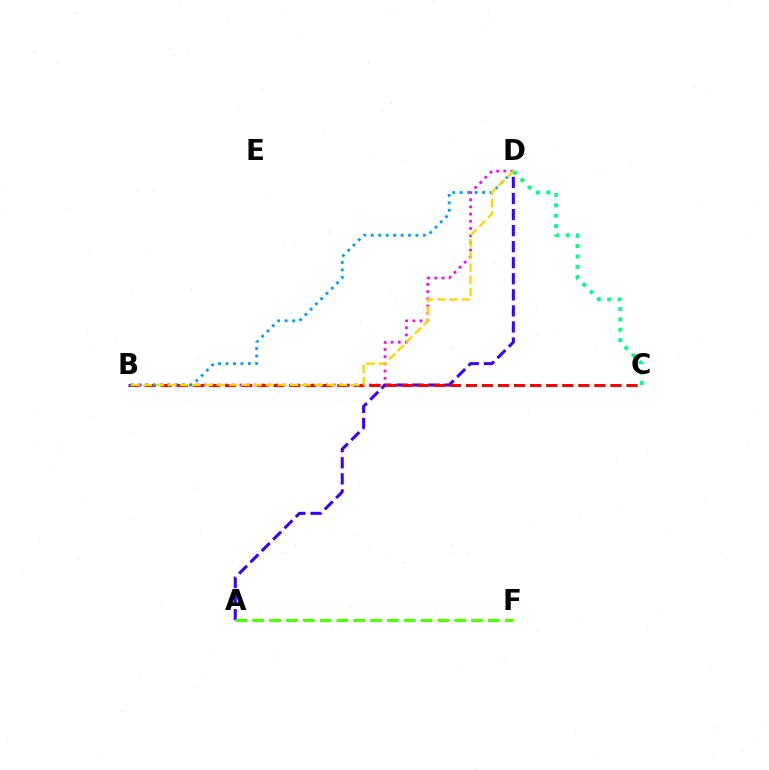{('B', 'D'): [{'color': '#ff00ed', 'line_style': 'dotted', 'thickness': 1.95}, {'color': '#009eff', 'line_style': 'dotted', 'thickness': 2.02}, {'color': '#ffd500', 'line_style': 'dashed', 'thickness': 1.66}], ('A', 'D'): [{'color': '#3700ff', 'line_style': 'dashed', 'thickness': 2.18}], ('B', 'C'): [{'color': '#ff0000', 'line_style': 'dashed', 'thickness': 2.18}], ('C', 'D'): [{'color': '#00ff86', 'line_style': 'dotted', 'thickness': 2.81}], ('A', 'F'): [{'color': '#4fff00', 'line_style': 'dashed', 'thickness': 2.29}]}